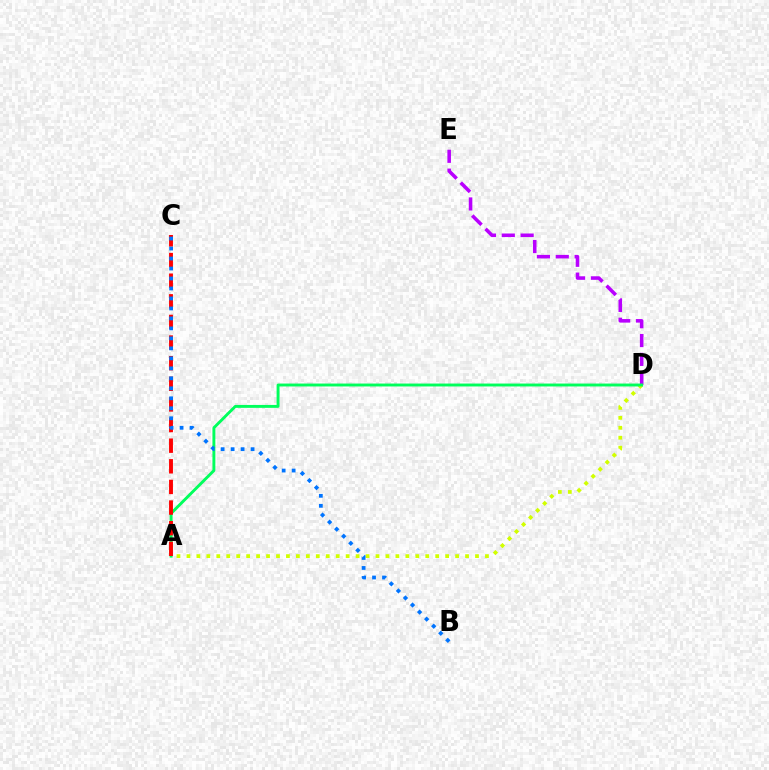{('A', 'D'): [{'color': '#d1ff00', 'line_style': 'dotted', 'thickness': 2.7}, {'color': '#00ff5c', 'line_style': 'solid', 'thickness': 2.09}], ('D', 'E'): [{'color': '#b900ff', 'line_style': 'dashed', 'thickness': 2.56}], ('A', 'C'): [{'color': '#ff0000', 'line_style': 'dashed', 'thickness': 2.8}], ('B', 'C'): [{'color': '#0074ff', 'line_style': 'dotted', 'thickness': 2.71}]}